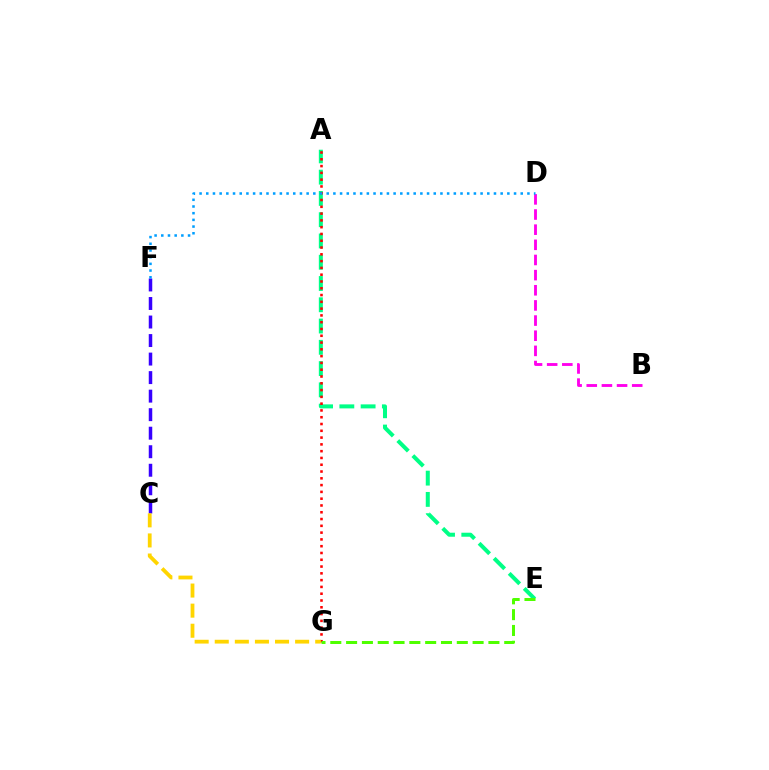{('A', 'E'): [{'color': '#00ff86', 'line_style': 'dashed', 'thickness': 2.89}], ('C', 'F'): [{'color': '#3700ff', 'line_style': 'dashed', 'thickness': 2.52}], ('A', 'G'): [{'color': '#ff0000', 'line_style': 'dotted', 'thickness': 1.84}], ('B', 'D'): [{'color': '#ff00ed', 'line_style': 'dashed', 'thickness': 2.06}], ('E', 'G'): [{'color': '#4fff00', 'line_style': 'dashed', 'thickness': 2.15}], ('C', 'G'): [{'color': '#ffd500', 'line_style': 'dashed', 'thickness': 2.73}], ('D', 'F'): [{'color': '#009eff', 'line_style': 'dotted', 'thickness': 1.82}]}